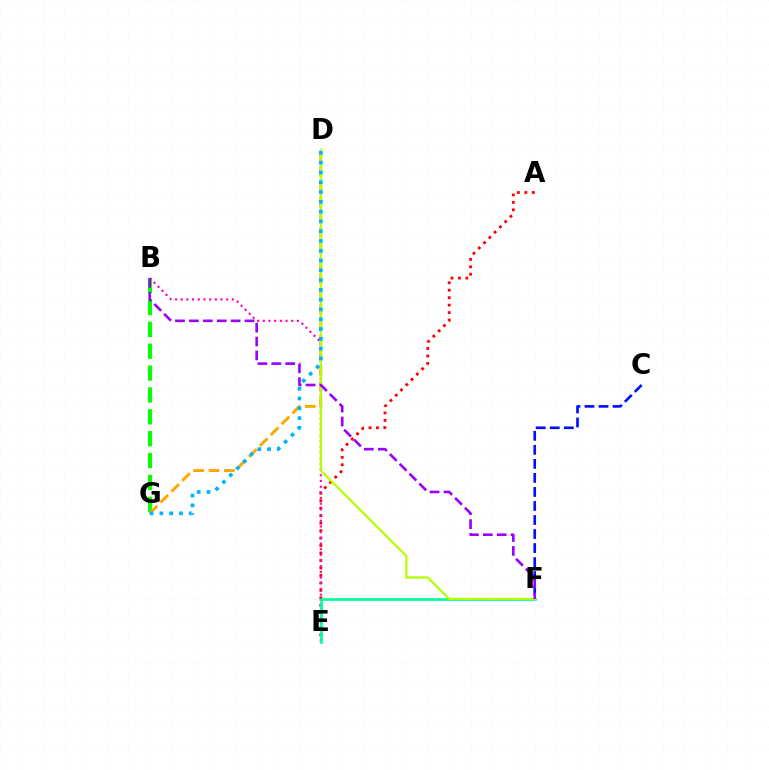{('A', 'E'): [{'color': '#ff0000', 'line_style': 'dotted', 'thickness': 2.03}], ('C', 'F'): [{'color': '#0010ff', 'line_style': 'dashed', 'thickness': 1.91}], ('B', 'G'): [{'color': '#08ff00', 'line_style': 'dashed', 'thickness': 2.97}], ('D', 'G'): [{'color': '#ffa500', 'line_style': 'dashed', 'thickness': 2.08}, {'color': '#00b5ff', 'line_style': 'dotted', 'thickness': 2.66}], ('B', 'E'): [{'color': '#ff00bd', 'line_style': 'dotted', 'thickness': 1.54}], ('E', 'F'): [{'color': '#00ff9d', 'line_style': 'solid', 'thickness': 1.97}], ('D', 'F'): [{'color': '#b3ff00', 'line_style': 'solid', 'thickness': 1.58}], ('B', 'F'): [{'color': '#9b00ff', 'line_style': 'dashed', 'thickness': 1.89}]}